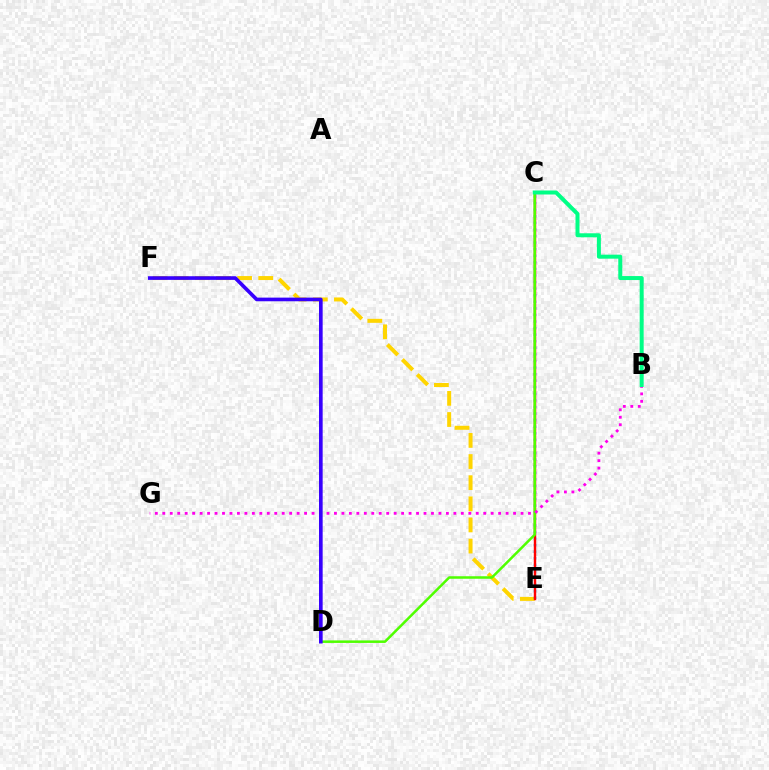{('E', 'F'): [{'color': '#ffd500', 'line_style': 'dashed', 'thickness': 2.87}], ('C', 'E'): [{'color': '#009eff', 'line_style': 'dotted', 'thickness': 1.79}, {'color': '#ff0000', 'line_style': 'solid', 'thickness': 1.74}], ('C', 'D'): [{'color': '#4fff00', 'line_style': 'solid', 'thickness': 1.82}], ('B', 'G'): [{'color': '#ff00ed', 'line_style': 'dotted', 'thickness': 2.03}], ('B', 'C'): [{'color': '#00ff86', 'line_style': 'solid', 'thickness': 2.88}], ('D', 'F'): [{'color': '#3700ff', 'line_style': 'solid', 'thickness': 2.63}]}